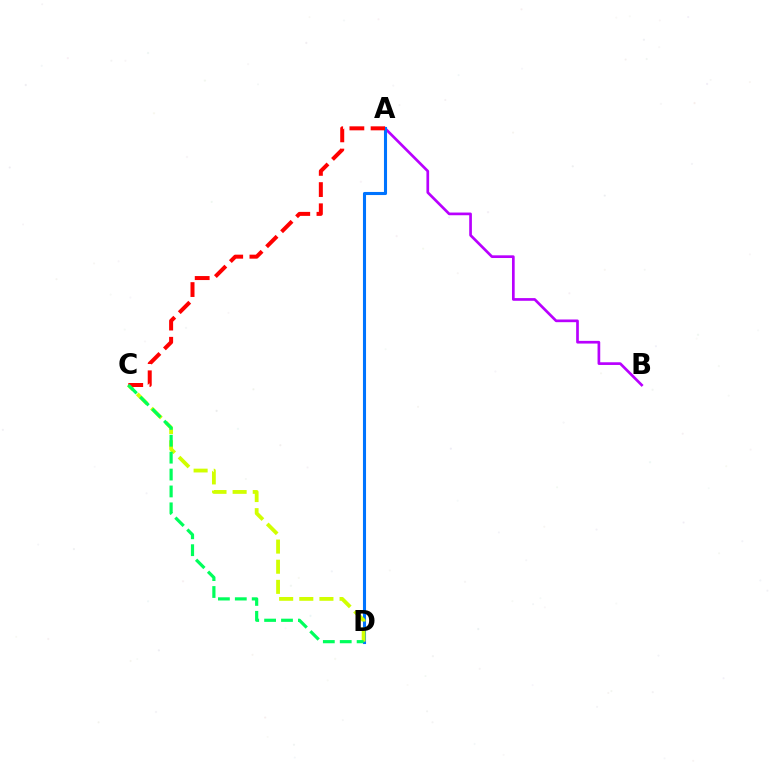{('A', 'B'): [{'color': '#b900ff', 'line_style': 'solid', 'thickness': 1.94}], ('A', 'D'): [{'color': '#0074ff', 'line_style': 'solid', 'thickness': 2.22}], ('C', 'D'): [{'color': '#d1ff00', 'line_style': 'dashed', 'thickness': 2.74}, {'color': '#00ff5c', 'line_style': 'dashed', 'thickness': 2.3}], ('A', 'C'): [{'color': '#ff0000', 'line_style': 'dashed', 'thickness': 2.88}]}